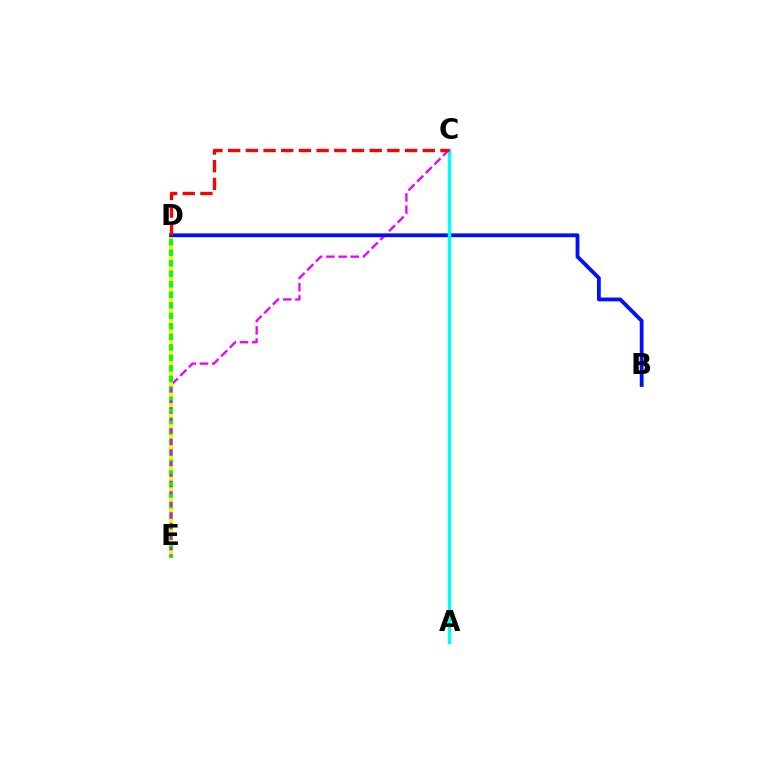{('D', 'E'): [{'color': '#08ff00', 'line_style': 'solid', 'thickness': 2.83}, {'color': '#fcf500', 'line_style': 'dotted', 'thickness': 2.86}], ('C', 'E'): [{'color': '#ee00ff', 'line_style': 'dashed', 'thickness': 1.66}], ('B', 'D'): [{'color': '#0010ff', 'line_style': 'solid', 'thickness': 2.74}], ('A', 'C'): [{'color': '#00fff6', 'line_style': 'solid', 'thickness': 2.47}], ('C', 'D'): [{'color': '#ff0000', 'line_style': 'dashed', 'thickness': 2.4}]}